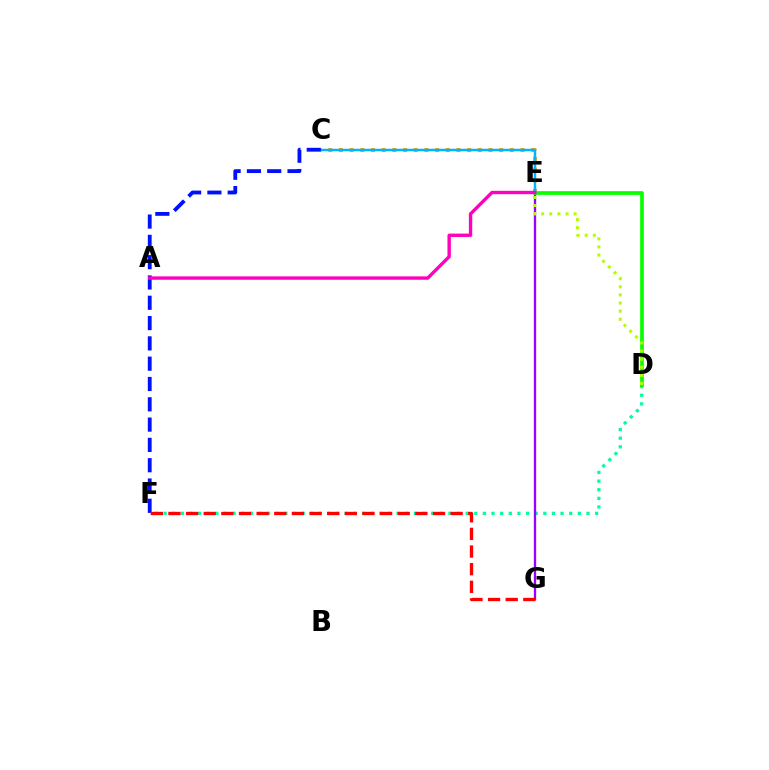{('D', 'F'): [{'color': '#00ff9d', 'line_style': 'dotted', 'thickness': 2.34}], ('C', 'E'): [{'color': '#ffa500', 'line_style': 'dotted', 'thickness': 2.9}, {'color': '#00b5ff', 'line_style': 'solid', 'thickness': 1.79}], ('E', 'G'): [{'color': '#9b00ff', 'line_style': 'solid', 'thickness': 1.67}], ('D', 'E'): [{'color': '#08ff00', 'line_style': 'solid', 'thickness': 2.67}, {'color': '#b3ff00', 'line_style': 'dotted', 'thickness': 2.21}], ('C', 'F'): [{'color': '#0010ff', 'line_style': 'dashed', 'thickness': 2.76}], ('F', 'G'): [{'color': '#ff0000', 'line_style': 'dashed', 'thickness': 2.4}], ('A', 'E'): [{'color': '#ff00bd', 'line_style': 'solid', 'thickness': 2.43}]}